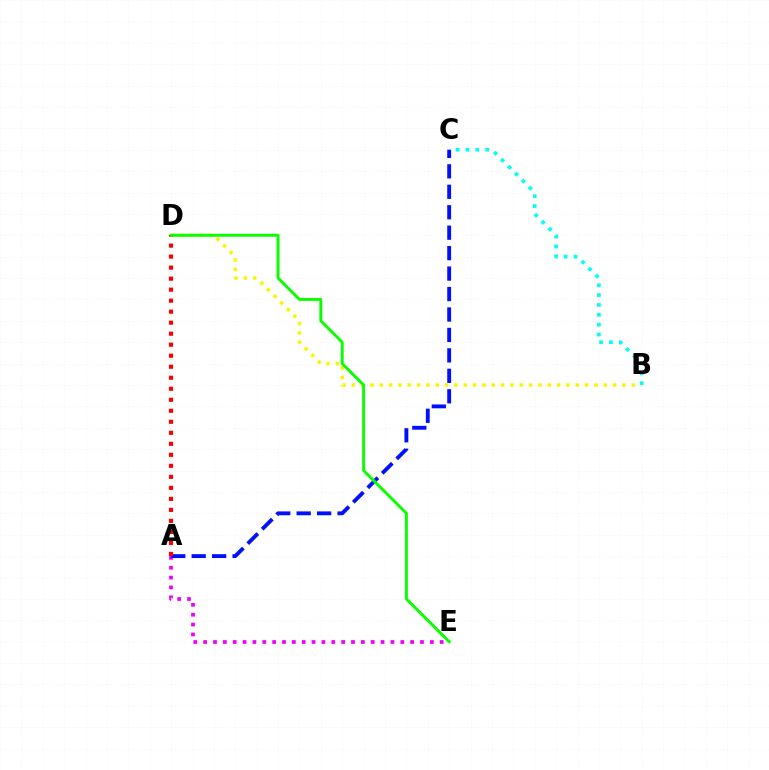{('B', 'D'): [{'color': '#fcf500', 'line_style': 'dotted', 'thickness': 2.54}], ('A', 'E'): [{'color': '#ee00ff', 'line_style': 'dotted', 'thickness': 2.68}], ('B', 'C'): [{'color': '#00fff6', 'line_style': 'dotted', 'thickness': 2.68}], ('A', 'C'): [{'color': '#0010ff', 'line_style': 'dashed', 'thickness': 2.78}], ('A', 'D'): [{'color': '#ff0000', 'line_style': 'dotted', 'thickness': 2.99}], ('D', 'E'): [{'color': '#08ff00', 'line_style': 'solid', 'thickness': 2.11}]}